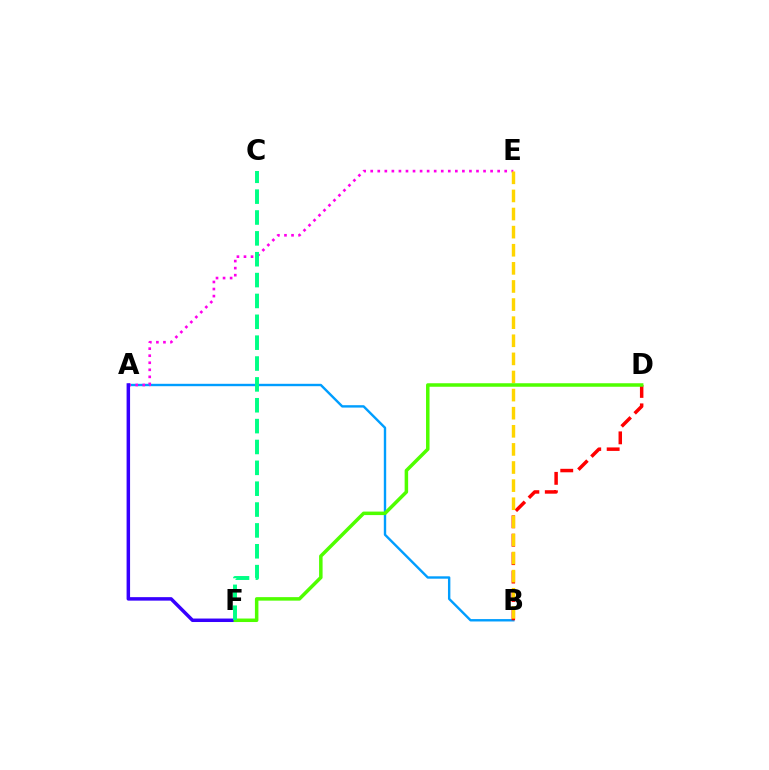{('A', 'B'): [{'color': '#009eff', 'line_style': 'solid', 'thickness': 1.72}], ('B', 'D'): [{'color': '#ff0000', 'line_style': 'dashed', 'thickness': 2.5}], ('A', 'E'): [{'color': '#ff00ed', 'line_style': 'dotted', 'thickness': 1.92}], ('A', 'F'): [{'color': '#3700ff', 'line_style': 'solid', 'thickness': 2.51}], ('B', 'E'): [{'color': '#ffd500', 'line_style': 'dashed', 'thickness': 2.46}], ('D', 'F'): [{'color': '#4fff00', 'line_style': 'solid', 'thickness': 2.52}], ('C', 'F'): [{'color': '#00ff86', 'line_style': 'dashed', 'thickness': 2.83}]}